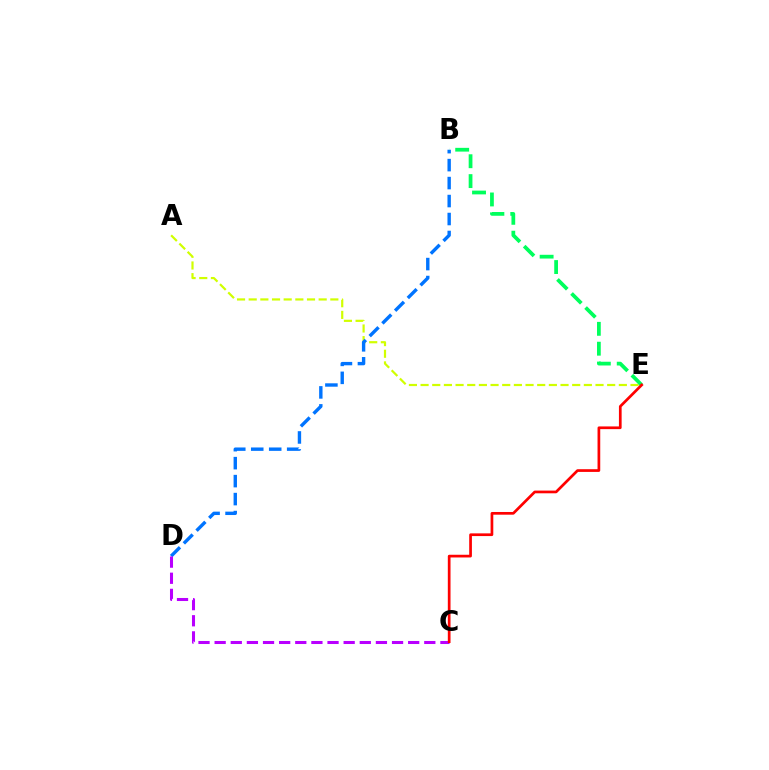{('A', 'E'): [{'color': '#d1ff00', 'line_style': 'dashed', 'thickness': 1.58}], ('B', 'D'): [{'color': '#0074ff', 'line_style': 'dashed', 'thickness': 2.44}], ('B', 'E'): [{'color': '#00ff5c', 'line_style': 'dashed', 'thickness': 2.7}], ('C', 'D'): [{'color': '#b900ff', 'line_style': 'dashed', 'thickness': 2.19}], ('C', 'E'): [{'color': '#ff0000', 'line_style': 'solid', 'thickness': 1.95}]}